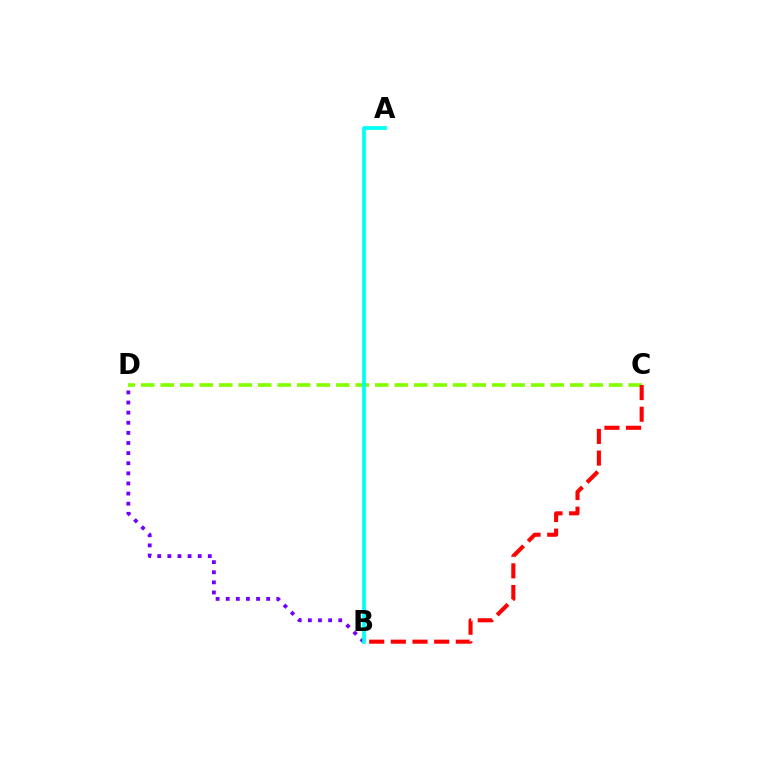{('B', 'D'): [{'color': '#7200ff', 'line_style': 'dotted', 'thickness': 2.75}], ('C', 'D'): [{'color': '#84ff00', 'line_style': 'dashed', 'thickness': 2.65}], ('B', 'C'): [{'color': '#ff0000', 'line_style': 'dashed', 'thickness': 2.94}], ('A', 'B'): [{'color': '#00fff6', 'line_style': 'solid', 'thickness': 2.69}]}